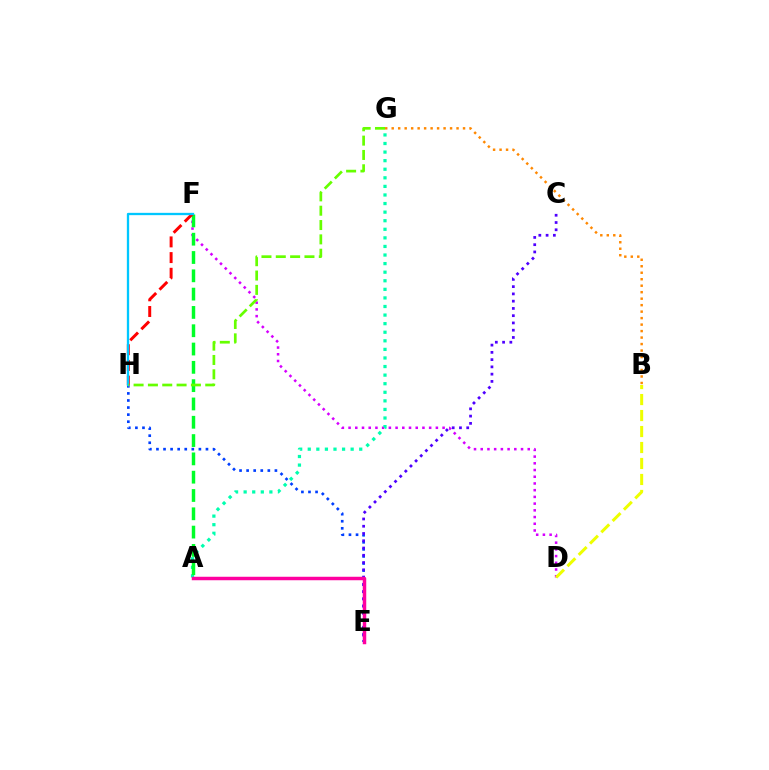{('B', 'G'): [{'color': '#ff8800', 'line_style': 'dotted', 'thickness': 1.76}], ('E', 'H'): [{'color': '#003fff', 'line_style': 'dotted', 'thickness': 1.92}], ('D', 'F'): [{'color': '#d600ff', 'line_style': 'dotted', 'thickness': 1.82}], ('A', 'G'): [{'color': '#00ffaf', 'line_style': 'dotted', 'thickness': 2.33}], ('C', 'E'): [{'color': '#4f00ff', 'line_style': 'dotted', 'thickness': 1.97}], ('A', 'F'): [{'color': '#00ff27', 'line_style': 'dashed', 'thickness': 2.49}], ('F', 'H'): [{'color': '#ff0000', 'line_style': 'dashed', 'thickness': 2.13}, {'color': '#00c7ff', 'line_style': 'solid', 'thickness': 1.67}], ('A', 'E'): [{'color': '#ff00a0', 'line_style': 'solid', 'thickness': 2.5}], ('B', 'D'): [{'color': '#eeff00', 'line_style': 'dashed', 'thickness': 2.17}], ('G', 'H'): [{'color': '#66ff00', 'line_style': 'dashed', 'thickness': 1.95}]}